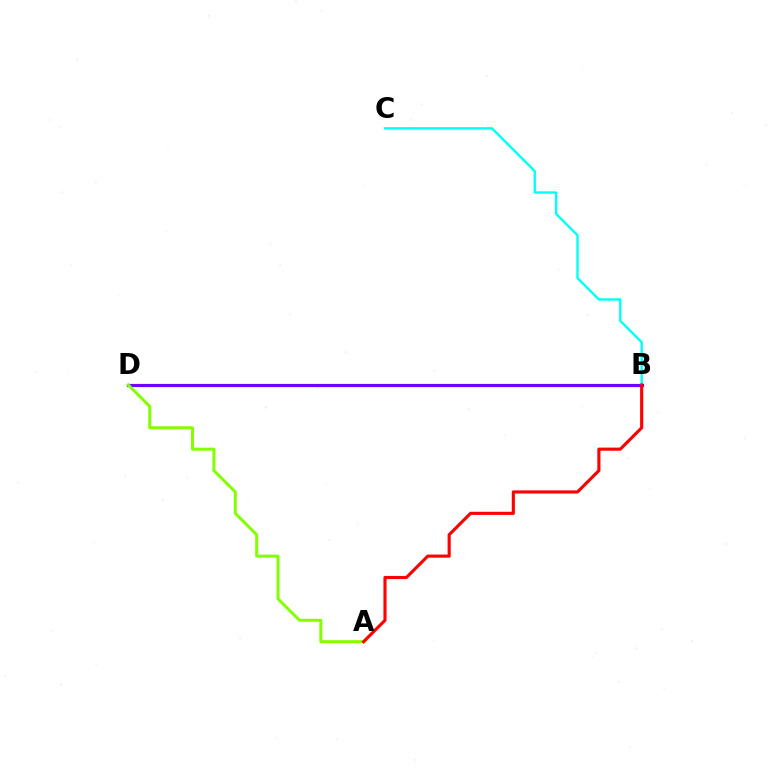{('B', 'D'): [{'color': '#7200ff', 'line_style': 'solid', 'thickness': 2.29}], ('A', 'D'): [{'color': '#84ff00', 'line_style': 'solid', 'thickness': 2.15}], ('B', 'C'): [{'color': '#00fff6', 'line_style': 'solid', 'thickness': 1.71}], ('A', 'B'): [{'color': '#ff0000', 'line_style': 'solid', 'thickness': 2.25}]}